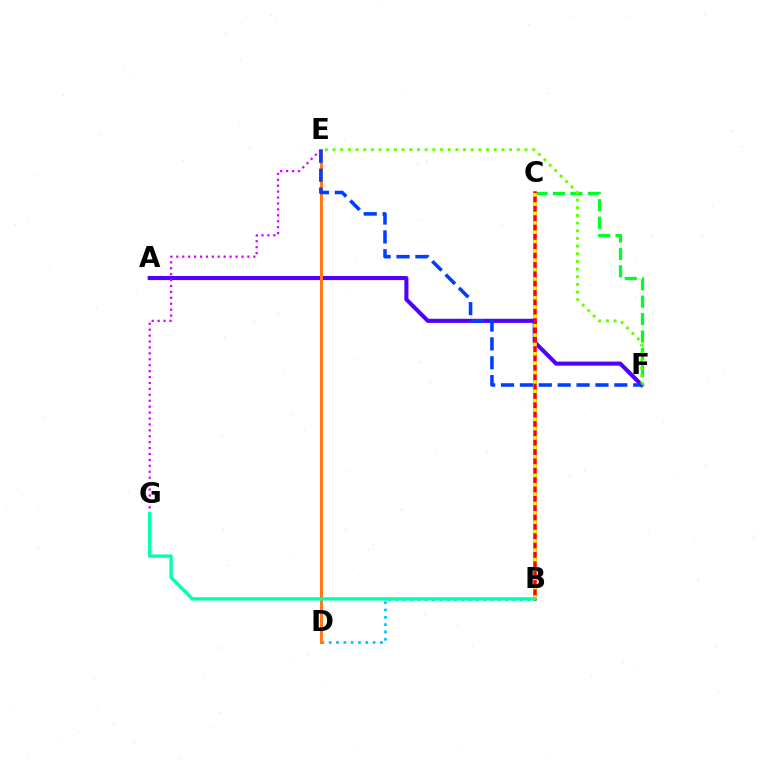{('B', 'D'): [{'color': '#00c7ff', 'line_style': 'dotted', 'thickness': 1.99}], ('A', 'F'): [{'color': '#4f00ff', 'line_style': 'solid', 'thickness': 2.93}], ('E', 'G'): [{'color': '#d600ff', 'line_style': 'dotted', 'thickness': 1.61}], ('D', 'E'): [{'color': '#ff00a0', 'line_style': 'solid', 'thickness': 2.04}, {'color': '#ff8800', 'line_style': 'solid', 'thickness': 1.94}], ('C', 'F'): [{'color': '#00ff27', 'line_style': 'dashed', 'thickness': 2.37}], ('B', 'C'): [{'color': '#ff0000', 'line_style': 'solid', 'thickness': 2.52}, {'color': '#eeff00', 'line_style': 'dotted', 'thickness': 2.54}], ('B', 'G'): [{'color': '#00ffaf', 'line_style': 'solid', 'thickness': 2.4}], ('E', 'F'): [{'color': '#66ff00', 'line_style': 'dotted', 'thickness': 2.09}, {'color': '#003fff', 'line_style': 'dashed', 'thickness': 2.57}]}